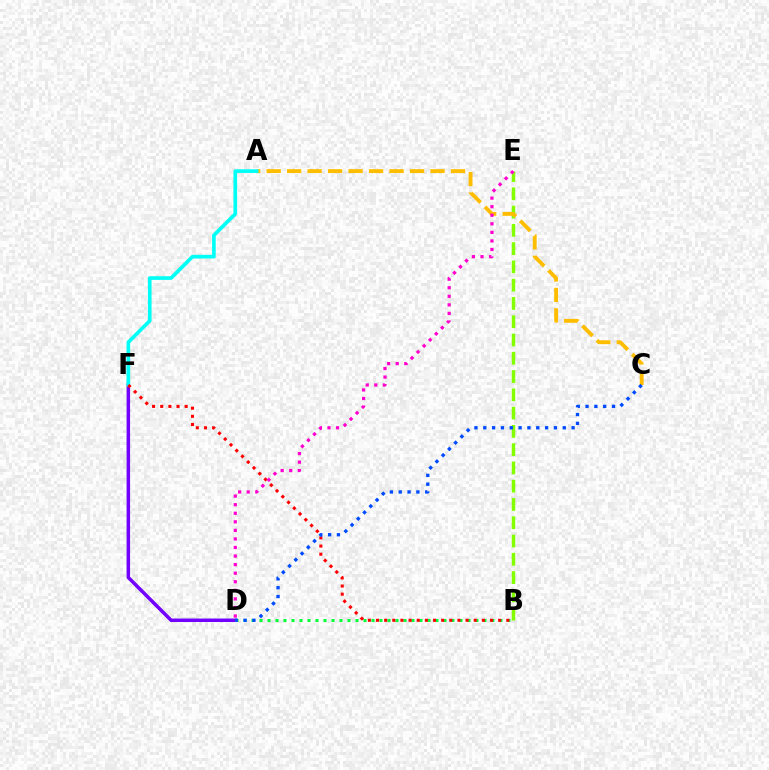{('B', 'E'): [{'color': '#84ff00', 'line_style': 'dashed', 'thickness': 2.48}], ('D', 'F'): [{'color': '#7200ff', 'line_style': 'solid', 'thickness': 2.51}], ('A', 'C'): [{'color': '#ffbd00', 'line_style': 'dashed', 'thickness': 2.78}], ('B', 'D'): [{'color': '#00ff39', 'line_style': 'dotted', 'thickness': 2.17}], ('A', 'F'): [{'color': '#00fff6', 'line_style': 'solid', 'thickness': 2.63}], ('B', 'F'): [{'color': '#ff0000', 'line_style': 'dotted', 'thickness': 2.21}], ('D', 'E'): [{'color': '#ff00cf', 'line_style': 'dotted', 'thickness': 2.33}], ('C', 'D'): [{'color': '#004bff', 'line_style': 'dotted', 'thickness': 2.4}]}